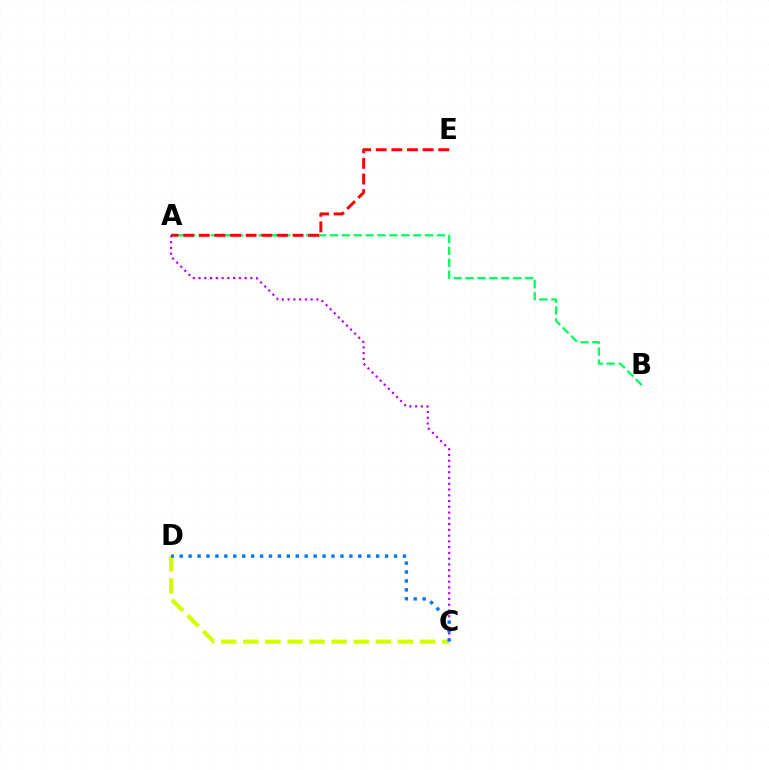{('C', 'D'): [{'color': '#d1ff00', 'line_style': 'dashed', 'thickness': 3.0}, {'color': '#0074ff', 'line_style': 'dotted', 'thickness': 2.43}], ('A', 'B'): [{'color': '#00ff5c', 'line_style': 'dashed', 'thickness': 1.62}], ('A', 'E'): [{'color': '#ff0000', 'line_style': 'dashed', 'thickness': 2.12}], ('A', 'C'): [{'color': '#b900ff', 'line_style': 'dotted', 'thickness': 1.56}]}